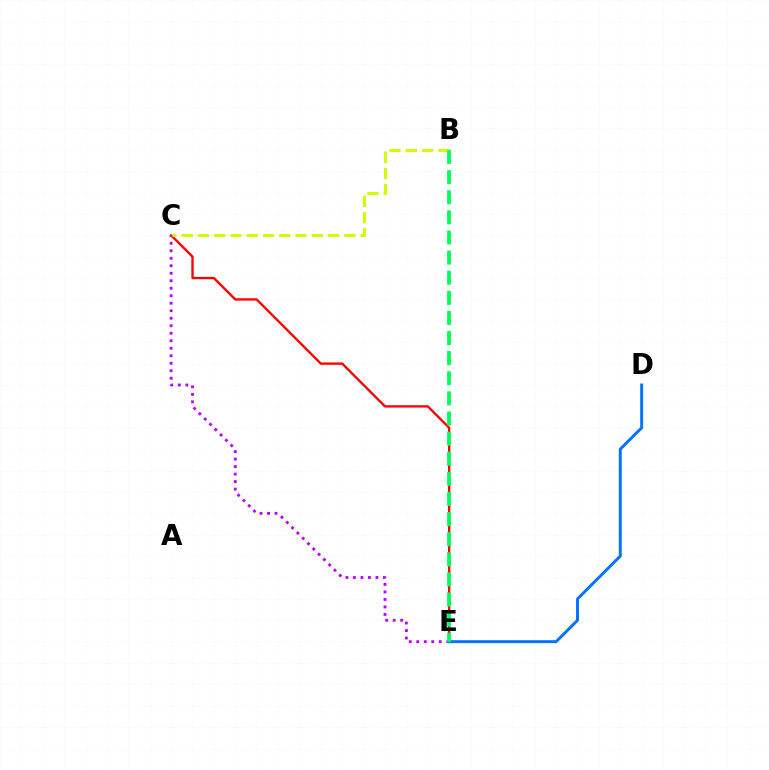{('C', 'E'): [{'color': '#ff0000', 'line_style': 'solid', 'thickness': 1.68}, {'color': '#b900ff', 'line_style': 'dotted', 'thickness': 2.04}], ('B', 'C'): [{'color': '#d1ff00', 'line_style': 'dashed', 'thickness': 2.21}], ('D', 'E'): [{'color': '#0074ff', 'line_style': 'solid', 'thickness': 2.12}], ('B', 'E'): [{'color': '#00ff5c', 'line_style': 'dashed', 'thickness': 2.73}]}